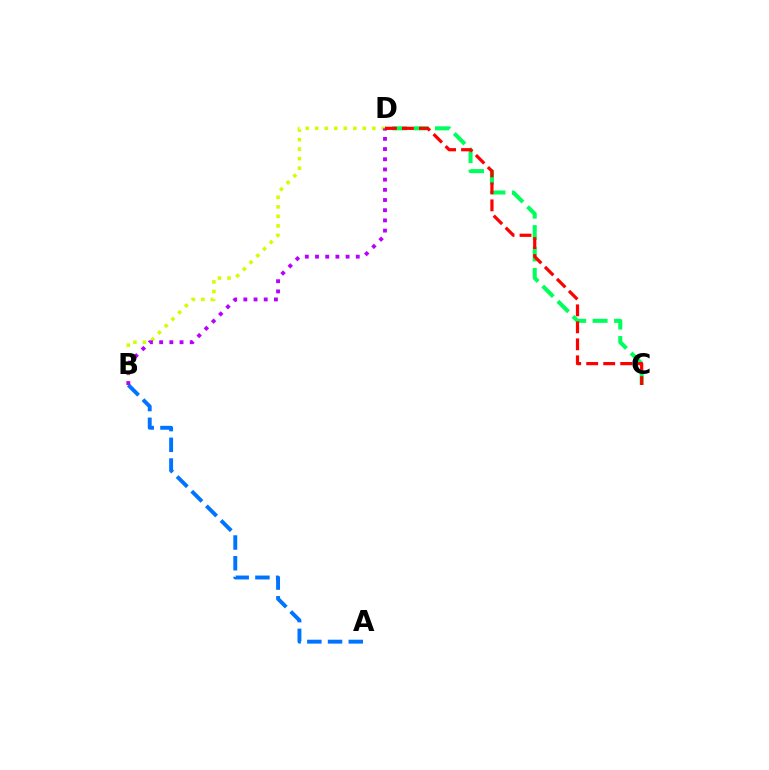{('C', 'D'): [{'color': '#00ff5c', 'line_style': 'dashed', 'thickness': 2.91}, {'color': '#ff0000', 'line_style': 'dashed', 'thickness': 2.31}], ('B', 'D'): [{'color': '#d1ff00', 'line_style': 'dotted', 'thickness': 2.59}, {'color': '#b900ff', 'line_style': 'dotted', 'thickness': 2.77}], ('A', 'B'): [{'color': '#0074ff', 'line_style': 'dashed', 'thickness': 2.81}]}